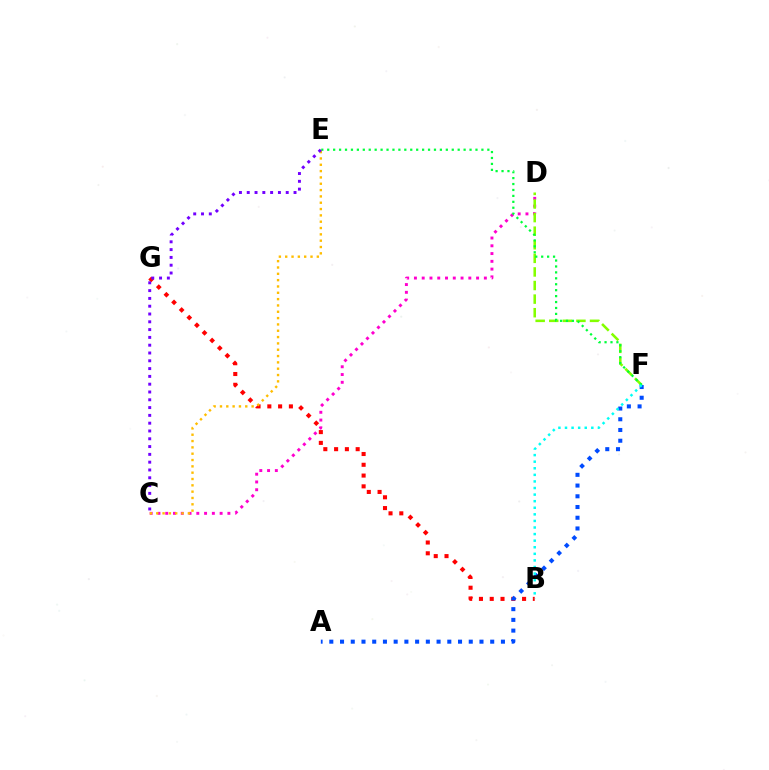{('C', 'D'): [{'color': '#ff00cf', 'line_style': 'dotted', 'thickness': 2.11}], ('B', 'G'): [{'color': '#ff0000', 'line_style': 'dotted', 'thickness': 2.93}], ('D', 'F'): [{'color': '#84ff00', 'line_style': 'dashed', 'thickness': 1.85}], ('A', 'F'): [{'color': '#004bff', 'line_style': 'dotted', 'thickness': 2.91}], ('C', 'E'): [{'color': '#ffbd00', 'line_style': 'dotted', 'thickness': 1.72}, {'color': '#7200ff', 'line_style': 'dotted', 'thickness': 2.12}], ('E', 'F'): [{'color': '#00ff39', 'line_style': 'dotted', 'thickness': 1.61}], ('B', 'F'): [{'color': '#00fff6', 'line_style': 'dotted', 'thickness': 1.79}]}